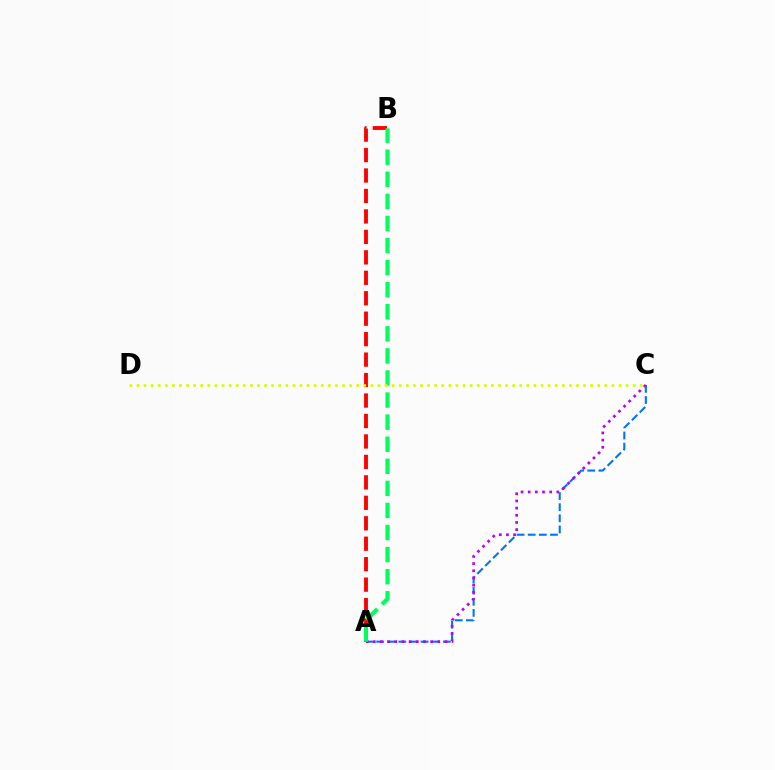{('A', 'B'): [{'color': '#ff0000', 'line_style': 'dashed', 'thickness': 2.78}, {'color': '#00ff5c', 'line_style': 'dashed', 'thickness': 3.0}], ('A', 'C'): [{'color': '#0074ff', 'line_style': 'dashed', 'thickness': 1.51}, {'color': '#b900ff', 'line_style': 'dotted', 'thickness': 1.95}], ('C', 'D'): [{'color': '#d1ff00', 'line_style': 'dotted', 'thickness': 1.93}]}